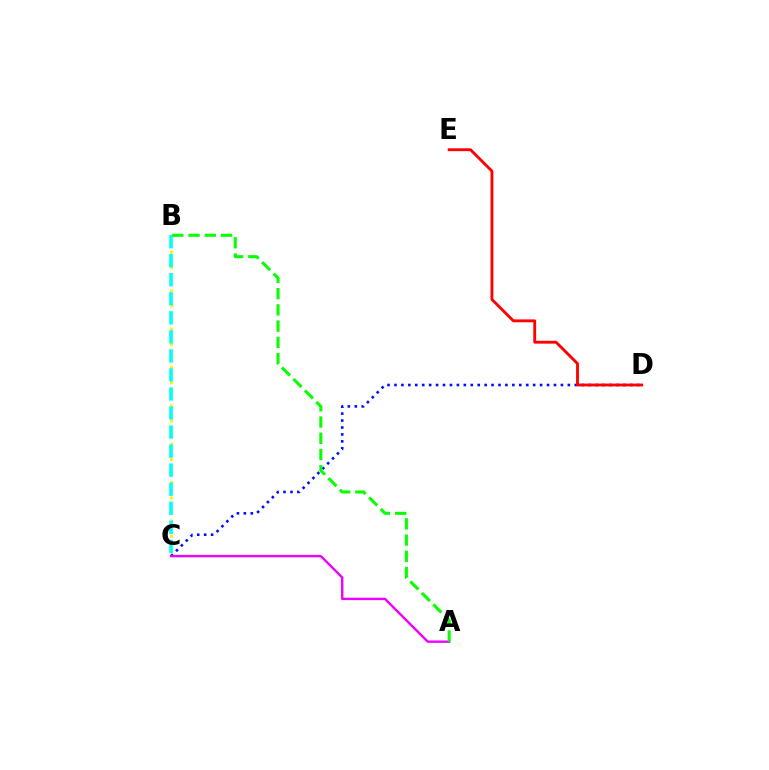{('C', 'D'): [{'color': '#0010ff', 'line_style': 'dotted', 'thickness': 1.88}], ('B', 'C'): [{'color': '#fcf500', 'line_style': 'dotted', 'thickness': 2.09}, {'color': '#00fff6', 'line_style': 'dashed', 'thickness': 2.59}], ('D', 'E'): [{'color': '#ff0000', 'line_style': 'solid', 'thickness': 2.05}], ('A', 'C'): [{'color': '#ee00ff', 'line_style': 'solid', 'thickness': 1.72}], ('A', 'B'): [{'color': '#08ff00', 'line_style': 'dashed', 'thickness': 2.21}]}